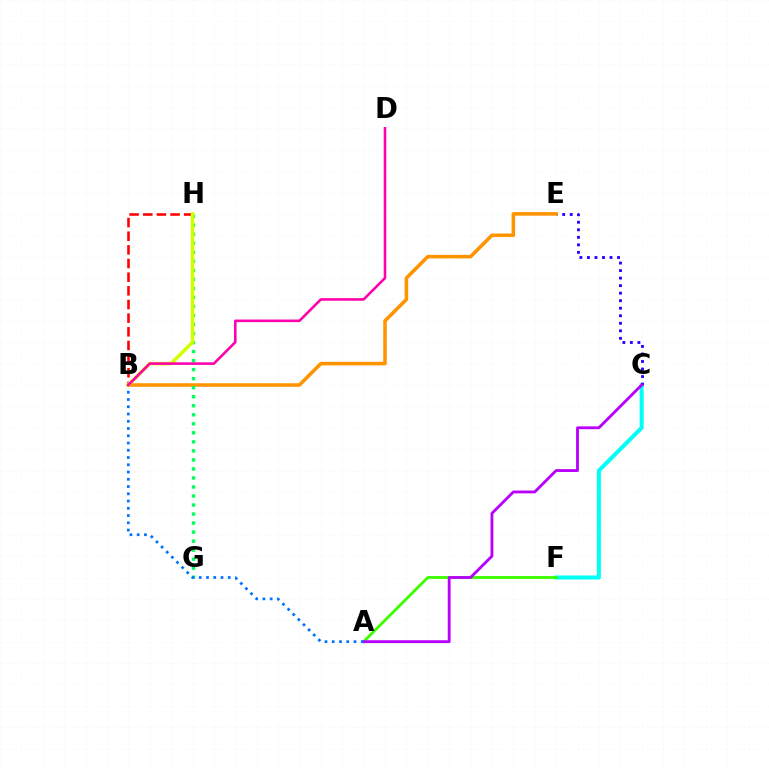{('C', 'F'): [{'color': '#00fff6', 'line_style': 'solid', 'thickness': 2.9}], ('B', 'H'): [{'color': '#ff0000', 'line_style': 'dashed', 'thickness': 1.86}, {'color': '#d1ff00', 'line_style': 'solid', 'thickness': 2.55}], ('C', 'E'): [{'color': '#2500ff', 'line_style': 'dotted', 'thickness': 2.05}], ('B', 'E'): [{'color': '#ff9400', 'line_style': 'solid', 'thickness': 2.56}], ('G', 'H'): [{'color': '#00ff5c', 'line_style': 'dotted', 'thickness': 2.45}], ('A', 'F'): [{'color': '#3dff00', 'line_style': 'solid', 'thickness': 2.07}], ('A', 'C'): [{'color': '#b900ff', 'line_style': 'solid', 'thickness': 2.04}], ('A', 'B'): [{'color': '#0074ff', 'line_style': 'dotted', 'thickness': 1.97}], ('B', 'D'): [{'color': '#ff00ac', 'line_style': 'solid', 'thickness': 1.86}]}